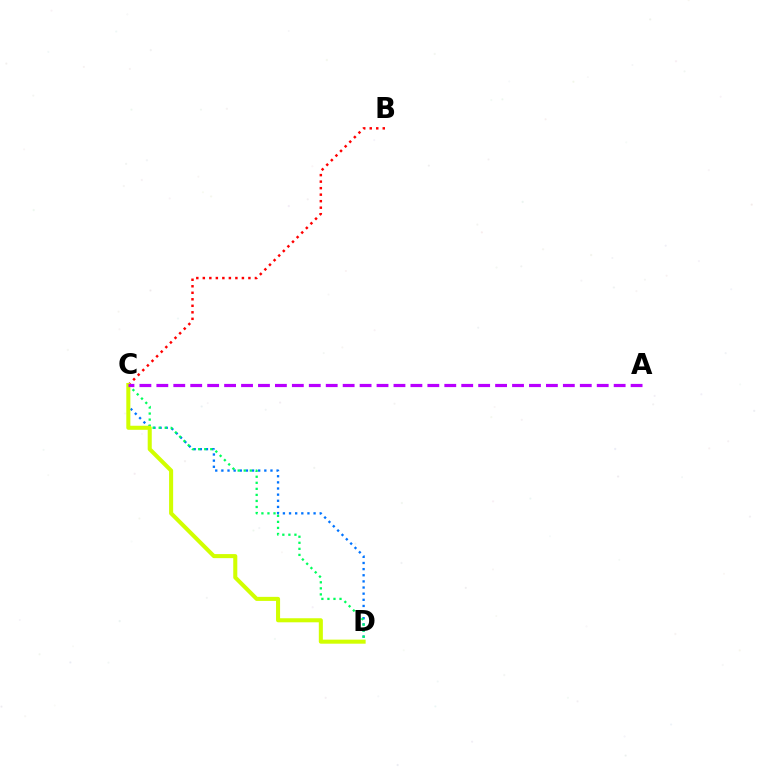{('B', 'C'): [{'color': '#ff0000', 'line_style': 'dotted', 'thickness': 1.77}], ('C', 'D'): [{'color': '#0074ff', 'line_style': 'dotted', 'thickness': 1.67}, {'color': '#00ff5c', 'line_style': 'dotted', 'thickness': 1.64}, {'color': '#d1ff00', 'line_style': 'solid', 'thickness': 2.92}], ('A', 'C'): [{'color': '#b900ff', 'line_style': 'dashed', 'thickness': 2.3}]}